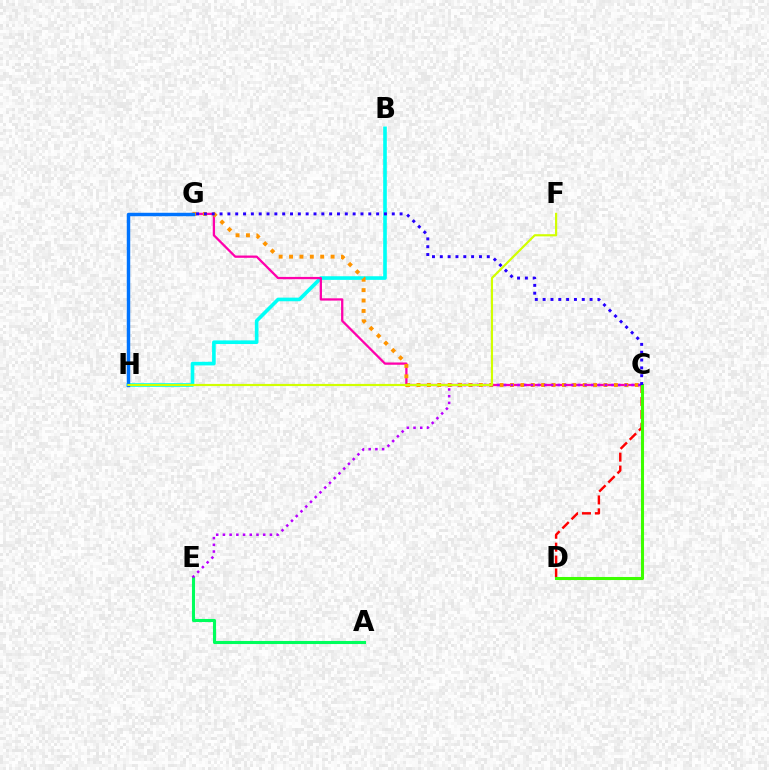{('B', 'H'): [{'color': '#00fff6', 'line_style': 'solid', 'thickness': 2.61}], ('A', 'E'): [{'color': '#00ff5c', 'line_style': 'solid', 'thickness': 2.22}], ('C', 'G'): [{'color': '#ff00ac', 'line_style': 'solid', 'thickness': 1.65}, {'color': '#ff9400', 'line_style': 'dotted', 'thickness': 2.82}, {'color': '#2500ff', 'line_style': 'dotted', 'thickness': 2.13}], ('C', 'D'): [{'color': '#ff0000', 'line_style': 'dashed', 'thickness': 1.75}, {'color': '#3dff00', 'line_style': 'solid', 'thickness': 2.2}], ('G', 'H'): [{'color': '#0074ff', 'line_style': 'solid', 'thickness': 2.48}], ('C', 'E'): [{'color': '#b900ff', 'line_style': 'dotted', 'thickness': 1.82}], ('F', 'H'): [{'color': '#d1ff00', 'line_style': 'solid', 'thickness': 1.56}]}